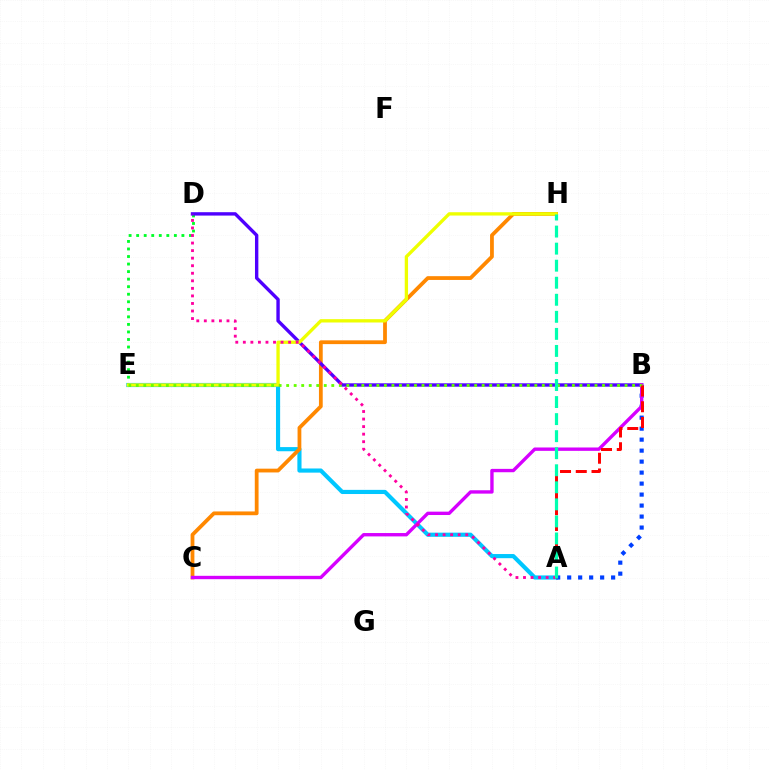{('A', 'E'): [{'color': '#00c7ff', 'line_style': 'solid', 'thickness': 2.99}], ('A', 'B'): [{'color': '#003fff', 'line_style': 'dotted', 'thickness': 2.99}, {'color': '#ff0000', 'line_style': 'dashed', 'thickness': 2.14}], ('C', 'H'): [{'color': '#ff8800', 'line_style': 'solid', 'thickness': 2.72}], ('D', 'E'): [{'color': '#00ff27', 'line_style': 'dotted', 'thickness': 2.05}], ('B', 'D'): [{'color': '#4f00ff', 'line_style': 'solid', 'thickness': 2.43}], ('B', 'C'): [{'color': '#d600ff', 'line_style': 'solid', 'thickness': 2.42}], ('E', 'H'): [{'color': '#eeff00', 'line_style': 'solid', 'thickness': 2.39}], ('B', 'E'): [{'color': '#66ff00', 'line_style': 'dotted', 'thickness': 2.04}], ('A', 'D'): [{'color': '#ff00a0', 'line_style': 'dotted', 'thickness': 2.05}], ('A', 'H'): [{'color': '#00ffaf', 'line_style': 'dashed', 'thickness': 2.32}]}